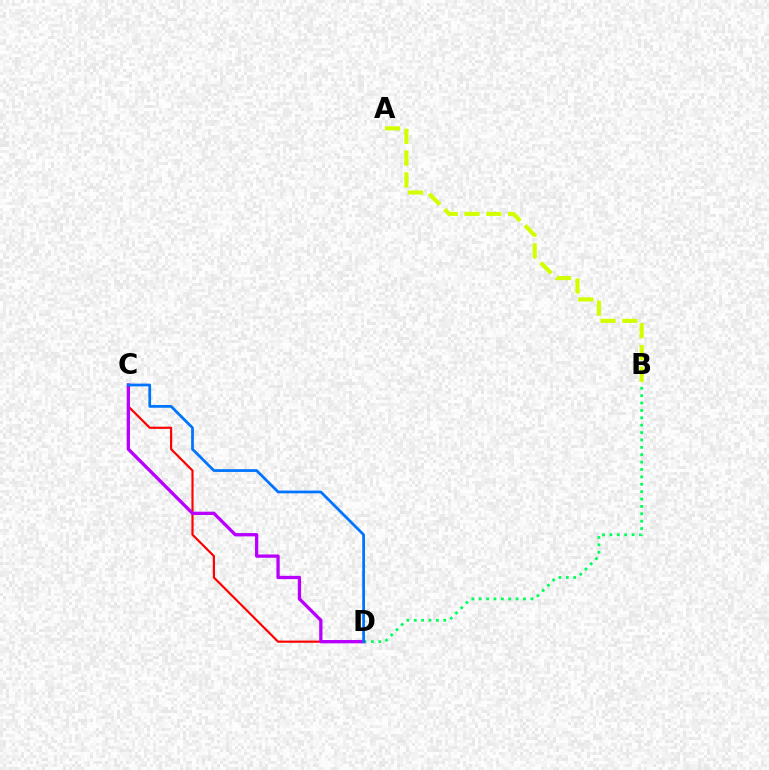{('C', 'D'): [{'color': '#ff0000', 'line_style': 'solid', 'thickness': 1.56}, {'color': '#b900ff', 'line_style': 'solid', 'thickness': 2.37}, {'color': '#0074ff', 'line_style': 'solid', 'thickness': 1.98}], ('B', 'D'): [{'color': '#00ff5c', 'line_style': 'dotted', 'thickness': 2.01}], ('A', 'B'): [{'color': '#d1ff00', 'line_style': 'dashed', 'thickness': 2.96}]}